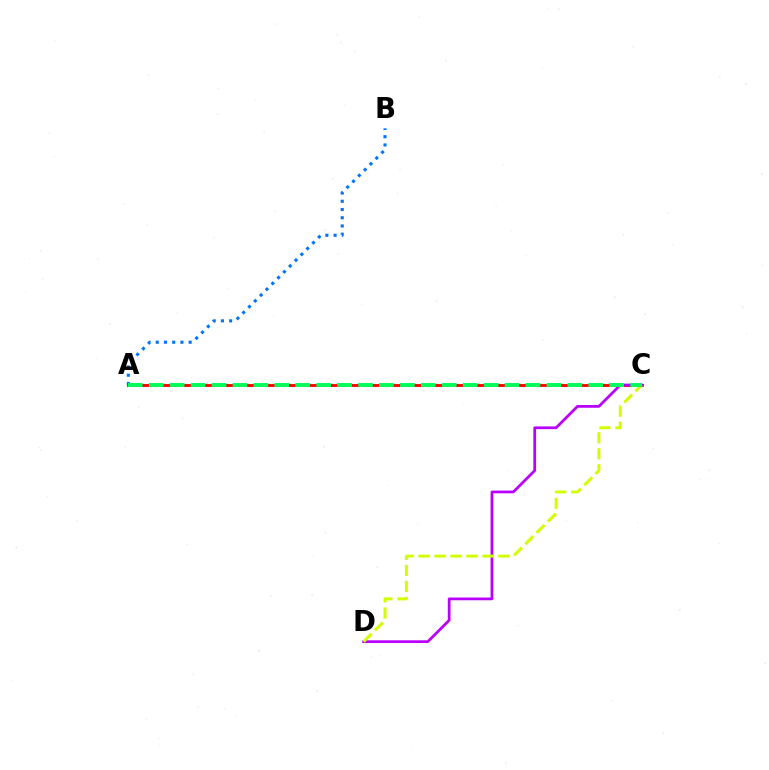{('A', 'C'): [{'color': '#ff0000', 'line_style': 'solid', 'thickness': 2.06}, {'color': '#00ff5c', 'line_style': 'dashed', 'thickness': 2.84}], ('C', 'D'): [{'color': '#b900ff', 'line_style': 'solid', 'thickness': 1.98}, {'color': '#d1ff00', 'line_style': 'dashed', 'thickness': 2.17}], ('A', 'B'): [{'color': '#0074ff', 'line_style': 'dotted', 'thickness': 2.24}]}